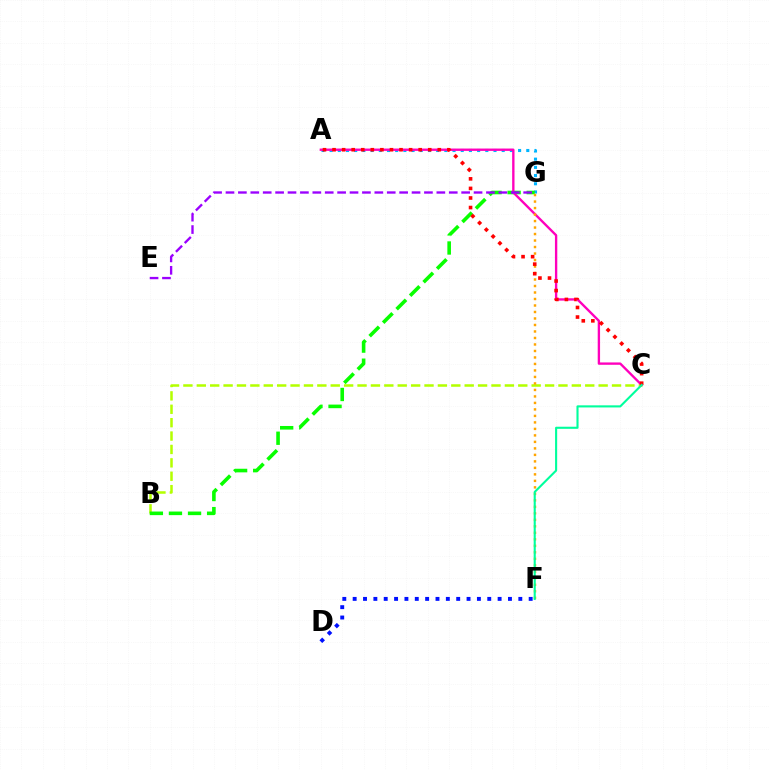{('B', 'C'): [{'color': '#b3ff00', 'line_style': 'dashed', 'thickness': 1.82}], ('D', 'F'): [{'color': '#0010ff', 'line_style': 'dotted', 'thickness': 2.81}], ('A', 'G'): [{'color': '#00b5ff', 'line_style': 'dotted', 'thickness': 2.23}], ('B', 'G'): [{'color': '#08ff00', 'line_style': 'dashed', 'thickness': 2.59}], ('A', 'C'): [{'color': '#ff00bd', 'line_style': 'solid', 'thickness': 1.7}, {'color': '#ff0000', 'line_style': 'dotted', 'thickness': 2.6}], ('F', 'G'): [{'color': '#ffa500', 'line_style': 'dotted', 'thickness': 1.76}], ('E', 'G'): [{'color': '#9b00ff', 'line_style': 'dashed', 'thickness': 1.68}], ('C', 'F'): [{'color': '#00ff9d', 'line_style': 'solid', 'thickness': 1.51}]}